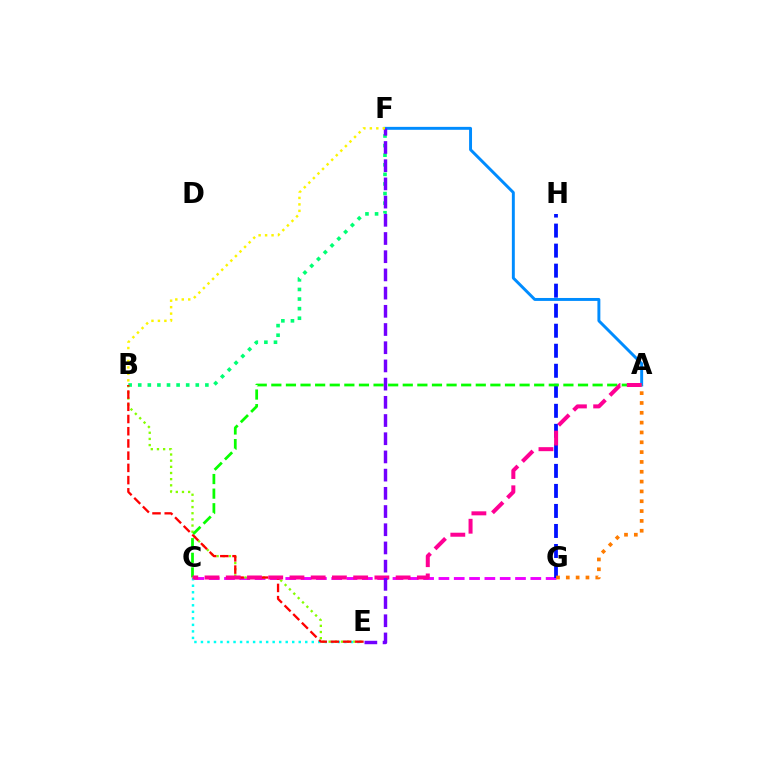{('C', 'G'): [{'color': '#ee00ff', 'line_style': 'dashed', 'thickness': 2.08}], ('G', 'H'): [{'color': '#0010ff', 'line_style': 'dashed', 'thickness': 2.72}], ('B', 'F'): [{'color': '#00ff74', 'line_style': 'dotted', 'thickness': 2.61}, {'color': '#fcf500', 'line_style': 'dotted', 'thickness': 1.76}], ('B', 'E'): [{'color': '#84ff00', 'line_style': 'dotted', 'thickness': 1.67}, {'color': '#ff0000', 'line_style': 'dashed', 'thickness': 1.66}], ('C', 'E'): [{'color': '#00fff6', 'line_style': 'dotted', 'thickness': 1.77}], ('A', 'F'): [{'color': '#008cff', 'line_style': 'solid', 'thickness': 2.11}], ('A', 'C'): [{'color': '#08ff00', 'line_style': 'dashed', 'thickness': 1.98}, {'color': '#ff0094', 'line_style': 'dashed', 'thickness': 2.88}], ('E', 'F'): [{'color': '#7200ff', 'line_style': 'dashed', 'thickness': 2.47}], ('A', 'G'): [{'color': '#ff7c00', 'line_style': 'dotted', 'thickness': 2.67}]}